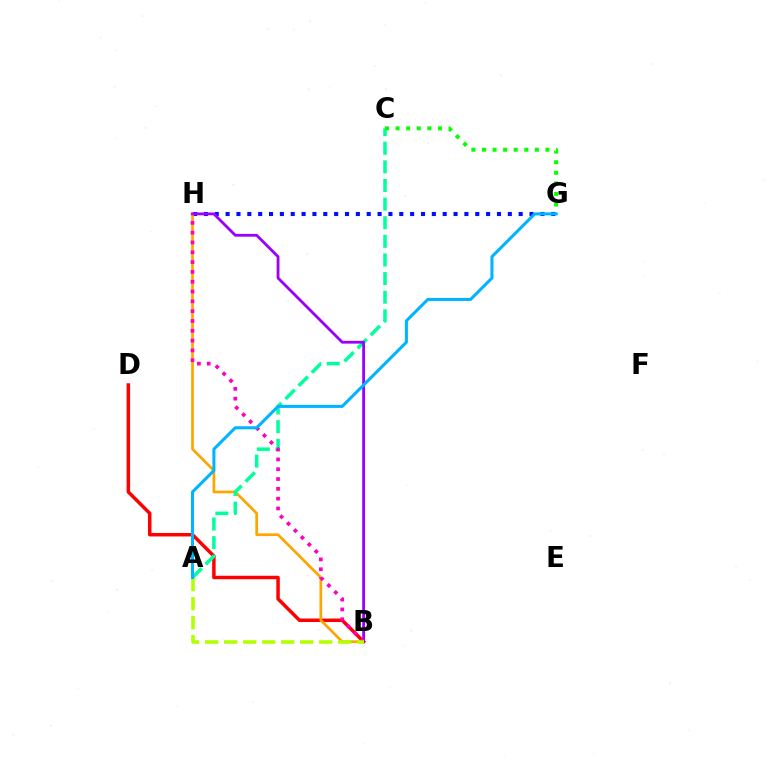{('B', 'D'): [{'color': '#ff0000', 'line_style': 'solid', 'thickness': 2.51}], ('G', 'H'): [{'color': '#0010ff', 'line_style': 'dotted', 'thickness': 2.95}], ('B', 'H'): [{'color': '#ffa500', 'line_style': 'solid', 'thickness': 1.95}, {'color': '#9b00ff', 'line_style': 'solid', 'thickness': 2.03}, {'color': '#ff00bd', 'line_style': 'dotted', 'thickness': 2.67}], ('A', 'C'): [{'color': '#00ff9d', 'line_style': 'dashed', 'thickness': 2.53}], ('C', 'G'): [{'color': '#08ff00', 'line_style': 'dotted', 'thickness': 2.88}], ('A', 'B'): [{'color': '#b3ff00', 'line_style': 'dashed', 'thickness': 2.58}], ('A', 'G'): [{'color': '#00b5ff', 'line_style': 'solid', 'thickness': 2.19}]}